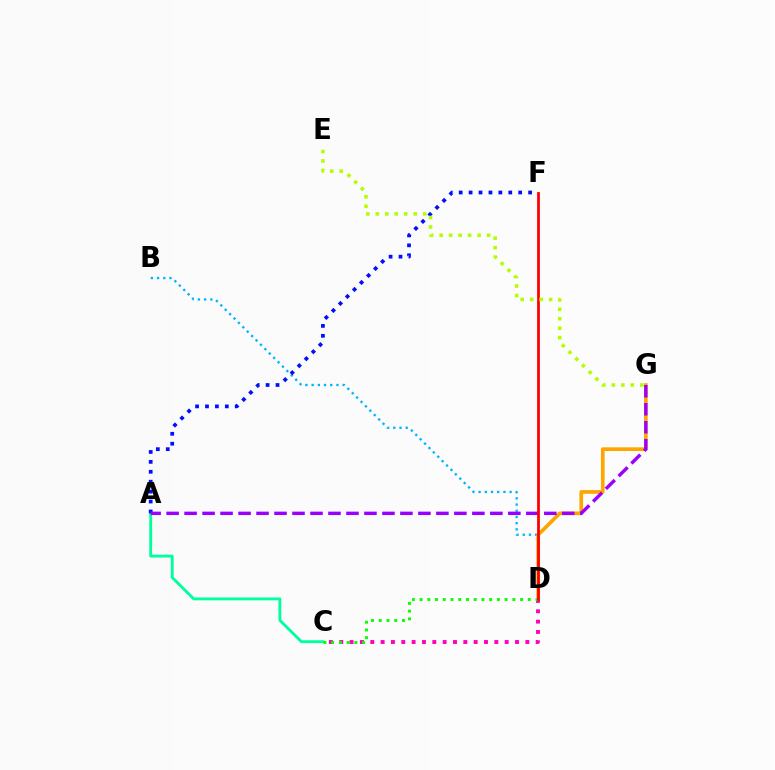{('A', 'C'): [{'color': '#00ff9d', 'line_style': 'solid', 'thickness': 2.06}], ('C', 'D'): [{'color': '#ff00bd', 'line_style': 'dotted', 'thickness': 2.81}, {'color': '#08ff00', 'line_style': 'dotted', 'thickness': 2.1}], ('B', 'D'): [{'color': '#00b5ff', 'line_style': 'dotted', 'thickness': 1.69}], ('D', 'G'): [{'color': '#ffa500', 'line_style': 'solid', 'thickness': 2.65}], ('A', 'F'): [{'color': '#0010ff', 'line_style': 'dotted', 'thickness': 2.7}], ('A', 'G'): [{'color': '#9b00ff', 'line_style': 'dashed', 'thickness': 2.44}], ('D', 'F'): [{'color': '#ff0000', 'line_style': 'solid', 'thickness': 2.0}], ('E', 'G'): [{'color': '#b3ff00', 'line_style': 'dotted', 'thickness': 2.57}]}